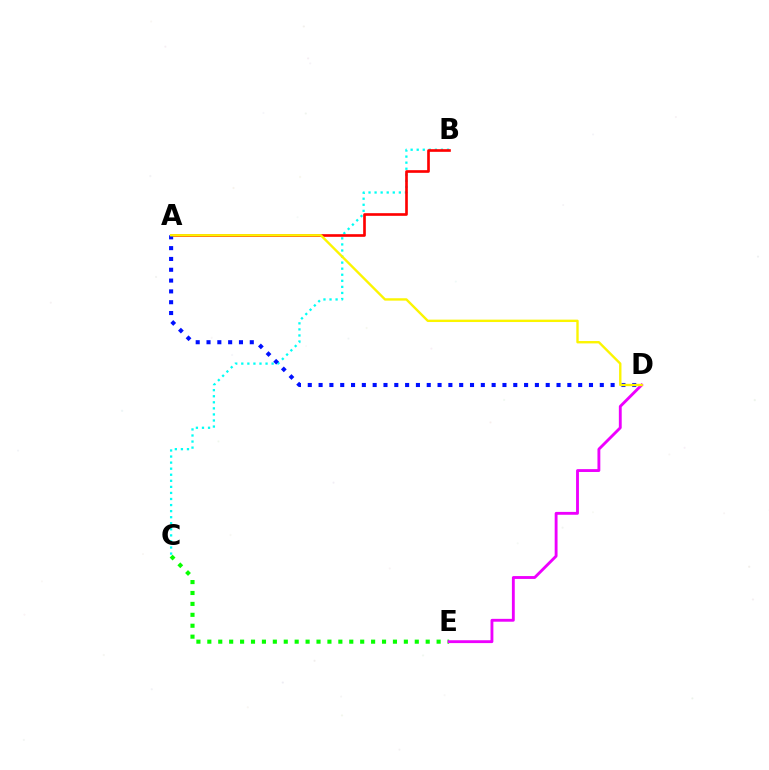{('B', 'C'): [{'color': '#00fff6', 'line_style': 'dotted', 'thickness': 1.65}], ('C', 'E'): [{'color': '#08ff00', 'line_style': 'dotted', 'thickness': 2.97}], ('A', 'B'): [{'color': '#ff0000', 'line_style': 'solid', 'thickness': 1.91}], ('A', 'D'): [{'color': '#0010ff', 'line_style': 'dotted', 'thickness': 2.94}, {'color': '#fcf500', 'line_style': 'solid', 'thickness': 1.71}], ('D', 'E'): [{'color': '#ee00ff', 'line_style': 'solid', 'thickness': 2.06}]}